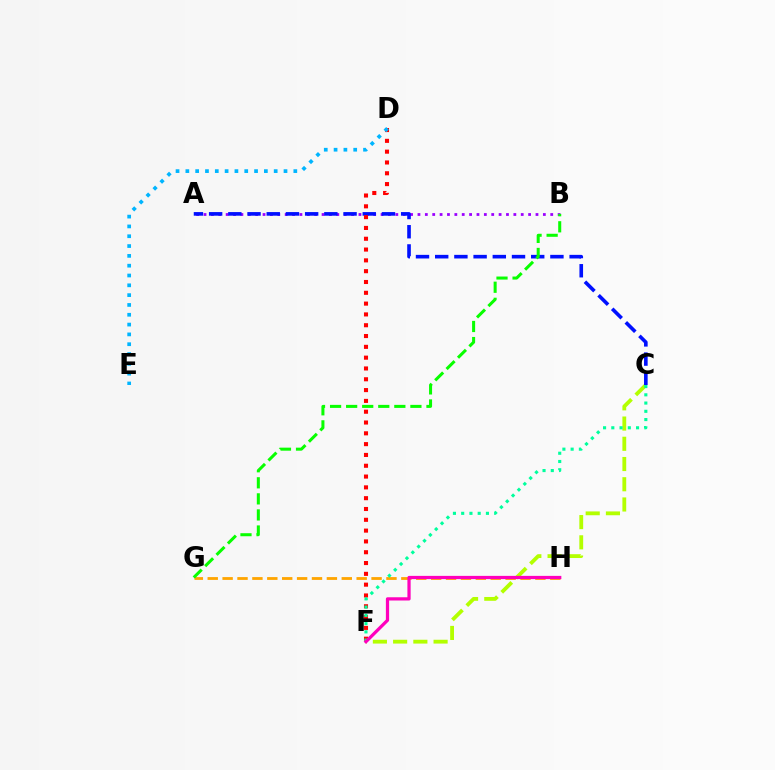{('G', 'H'): [{'color': '#ffa500', 'line_style': 'dashed', 'thickness': 2.02}], ('A', 'B'): [{'color': '#9b00ff', 'line_style': 'dotted', 'thickness': 2.0}], ('C', 'F'): [{'color': '#b3ff00', 'line_style': 'dashed', 'thickness': 2.75}, {'color': '#00ff9d', 'line_style': 'dotted', 'thickness': 2.24}], ('A', 'C'): [{'color': '#0010ff', 'line_style': 'dashed', 'thickness': 2.61}], ('D', 'F'): [{'color': '#ff0000', 'line_style': 'dotted', 'thickness': 2.94}], ('D', 'E'): [{'color': '#00b5ff', 'line_style': 'dotted', 'thickness': 2.67}], ('B', 'G'): [{'color': '#08ff00', 'line_style': 'dashed', 'thickness': 2.18}], ('F', 'H'): [{'color': '#ff00bd', 'line_style': 'solid', 'thickness': 2.33}]}